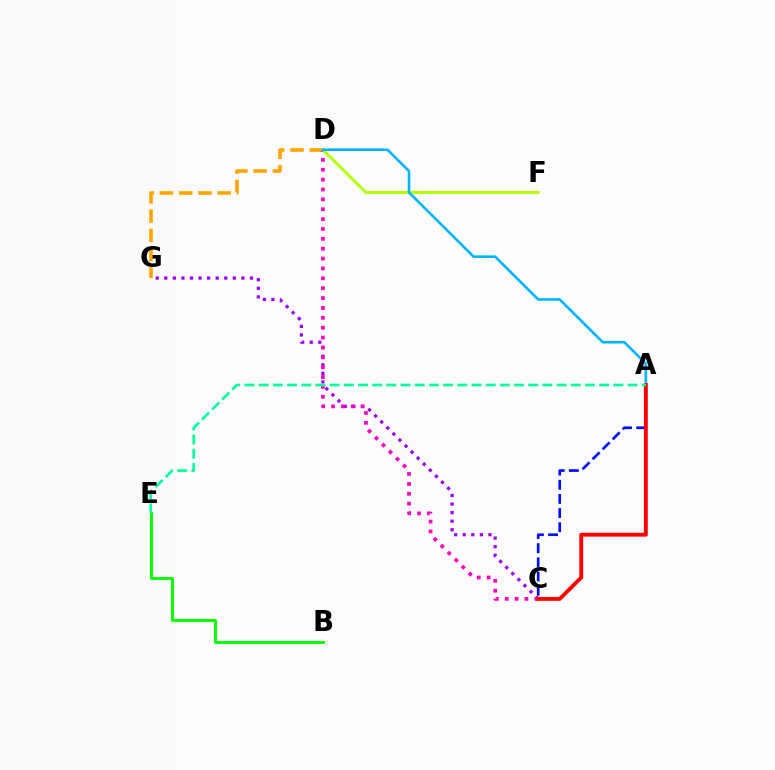{('C', 'G'): [{'color': '#9b00ff', 'line_style': 'dotted', 'thickness': 2.33}], ('D', 'G'): [{'color': '#ffa500', 'line_style': 'dashed', 'thickness': 2.62}], ('C', 'D'): [{'color': '#ff00bd', 'line_style': 'dotted', 'thickness': 2.68}], ('D', 'F'): [{'color': '#b3ff00', 'line_style': 'solid', 'thickness': 2.13}], ('A', 'C'): [{'color': '#0010ff', 'line_style': 'dashed', 'thickness': 1.92}, {'color': '#ff0000', 'line_style': 'solid', 'thickness': 2.78}], ('A', 'D'): [{'color': '#00b5ff', 'line_style': 'solid', 'thickness': 1.88}], ('B', 'E'): [{'color': '#08ff00', 'line_style': 'solid', 'thickness': 2.1}], ('A', 'E'): [{'color': '#00ff9d', 'line_style': 'dashed', 'thickness': 1.93}]}